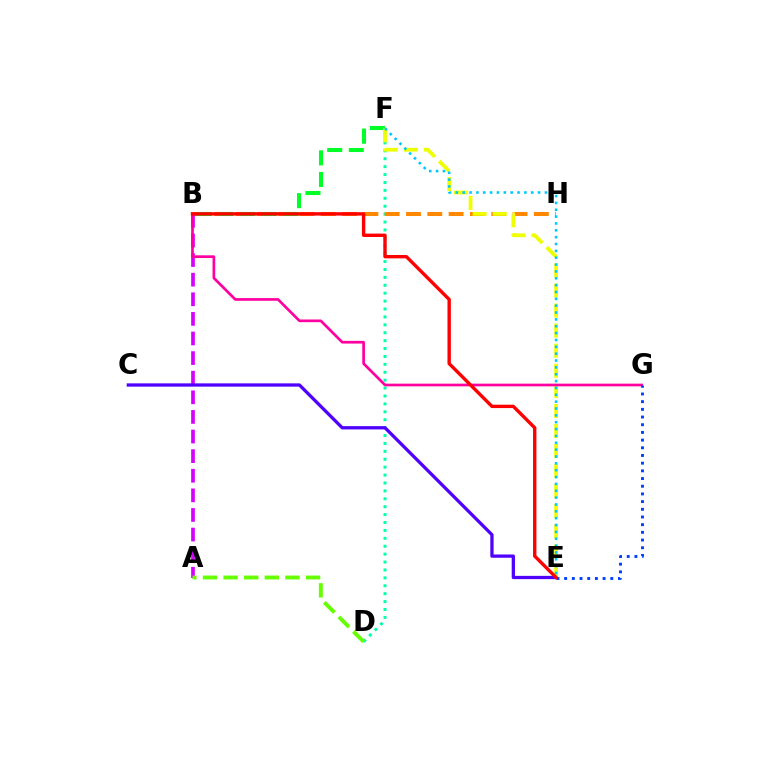{('D', 'F'): [{'color': '#00ffaf', 'line_style': 'dotted', 'thickness': 2.15}], ('B', 'H'): [{'color': '#ff8800', 'line_style': 'dashed', 'thickness': 2.89}], ('B', 'F'): [{'color': '#00ff27', 'line_style': 'dashed', 'thickness': 2.93}], ('A', 'B'): [{'color': '#d600ff', 'line_style': 'dashed', 'thickness': 2.66}], ('C', 'E'): [{'color': '#4f00ff', 'line_style': 'solid', 'thickness': 2.36}], ('A', 'D'): [{'color': '#66ff00', 'line_style': 'dashed', 'thickness': 2.8}], ('E', 'F'): [{'color': '#eeff00', 'line_style': 'dashed', 'thickness': 2.73}, {'color': '#00c7ff', 'line_style': 'dotted', 'thickness': 1.86}], ('B', 'G'): [{'color': '#ff00a0', 'line_style': 'solid', 'thickness': 1.94}], ('E', 'G'): [{'color': '#003fff', 'line_style': 'dotted', 'thickness': 2.09}], ('B', 'E'): [{'color': '#ff0000', 'line_style': 'solid', 'thickness': 2.44}]}